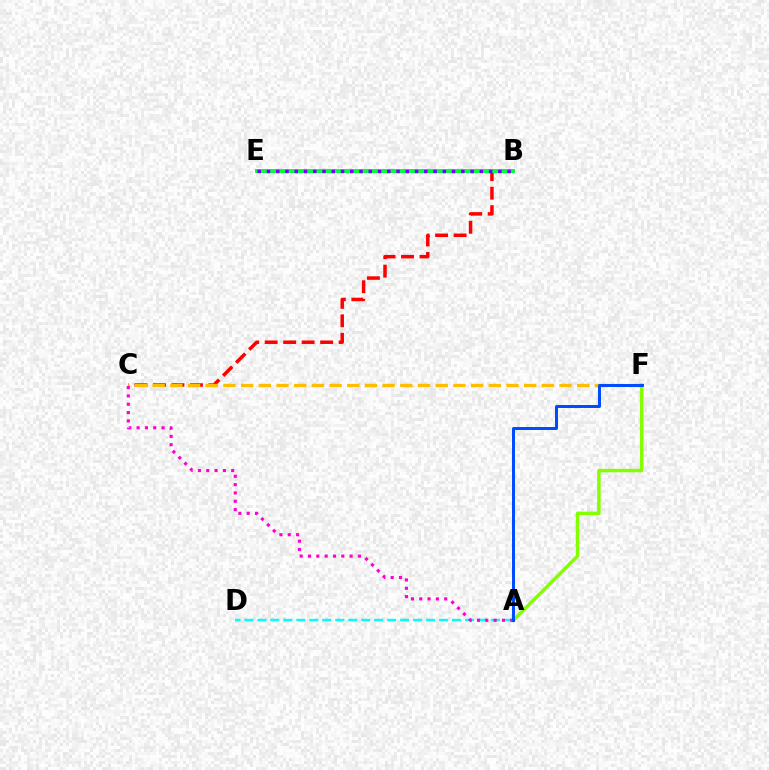{('B', 'C'): [{'color': '#ff0000', 'line_style': 'dashed', 'thickness': 2.51}], ('A', 'D'): [{'color': '#00fff6', 'line_style': 'dashed', 'thickness': 1.76}], ('A', 'F'): [{'color': '#84ff00', 'line_style': 'solid', 'thickness': 2.47}, {'color': '#004bff', 'line_style': 'solid', 'thickness': 2.15}], ('B', 'E'): [{'color': '#00ff39', 'line_style': 'solid', 'thickness': 2.85}, {'color': '#7200ff', 'line_style': 'dotted', 'thickness': 2.51}], ('C', 'F'): [{'color': '#ffbd00', 'line_style': 'dashed', 'thickness': 2.4}], ('A', 'C'): [{'color': '#ff00cf', 'line_style': 'dotted', 'thickness': 2.26}]}